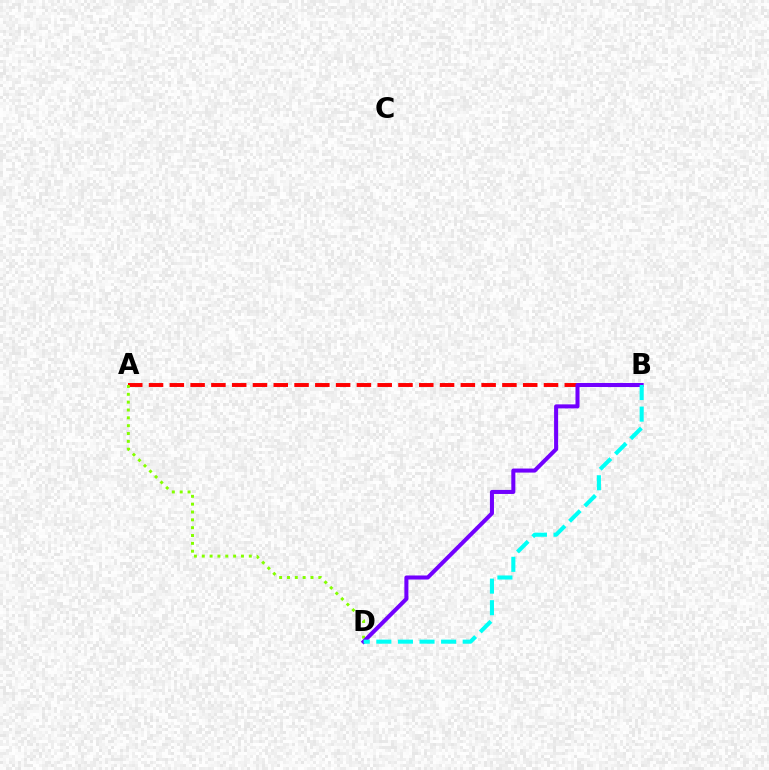{('A', 'B'): [{'color': '#ff0000', 'line_style': 'dashed', 'thickness': 2.82}], ('A', 'D'): [{'color': '#84ff00', 'line_style': 'dotted', 'thickness': 2.13}], ('B', 'D'): [{'color': '#7200ff', 'line_style': 'solid', 'thickness': 2.91}, {'color': '#00fff6', 'line_style': 'dashed', 'thickness': 2.93}]}